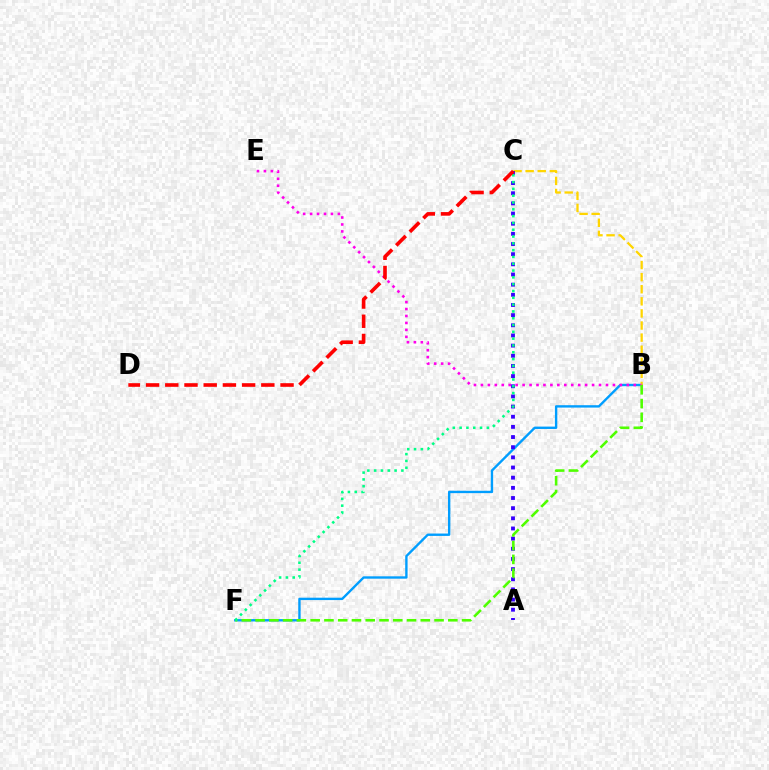{('B', 'F'): [{'color': '#009eff', 'line_style': 'solid', 'thickness': 1.71}, {'color': '#4fff00', 'line_style': 'dashed', 'thickness': 1.87}], ('B', 'C'): [{'color': '#ffd500', 'line_style': 'dashed', 'thickness': 1.64}], ('B', 'E'): [{'color': '#ff00ed', 'line_style': 'dotted', 'thickness': 1.89}], ('A', 'C'): [{'color': '#3700ff', 'line_style': 'dotted', 'thickness': 2.76}], ('C', 'F'): [{'color': '#00ff86', 'line_style': 'dotted', 'thickness': 1.85}], ('C', 'D'): [{'color': '#ff0000', 'line_style': 'dashed', 'thickness': 2.61}]}